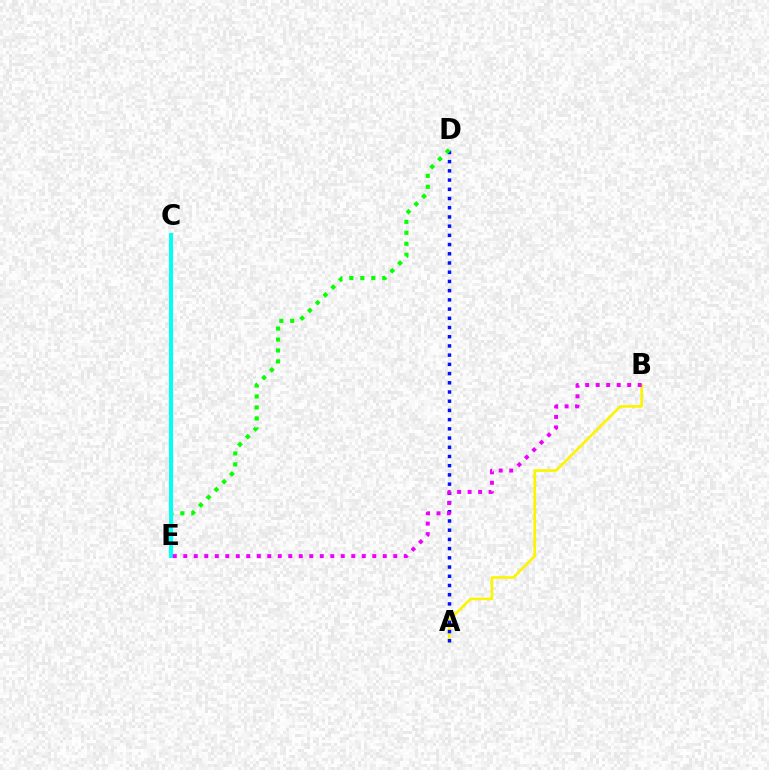{('C', 'E'): [{'color': '#ff0000', 'line_style': 'dotted', 'thickness': 2.54}, {'color': '#00fff6', 'line_style': 'solid', 'thickness': 2.88}], ('A', 'B'): [{'color': '#fcf500', 'line_style': 'solid', 'thickness': 1.91}], ('A', 'D'): [{'color': '#0010ff', 'line_style': 'dotted', 'thickness': 2.5}], ('D', 'E'): [{'color': '#08ff00', 'line_style': 'dotted', 'thickness': 2.98}], ('B', 'E'): [{'color': '#ee00ff', 'line_style': 'dotted', 'thickness': 2.85}]}